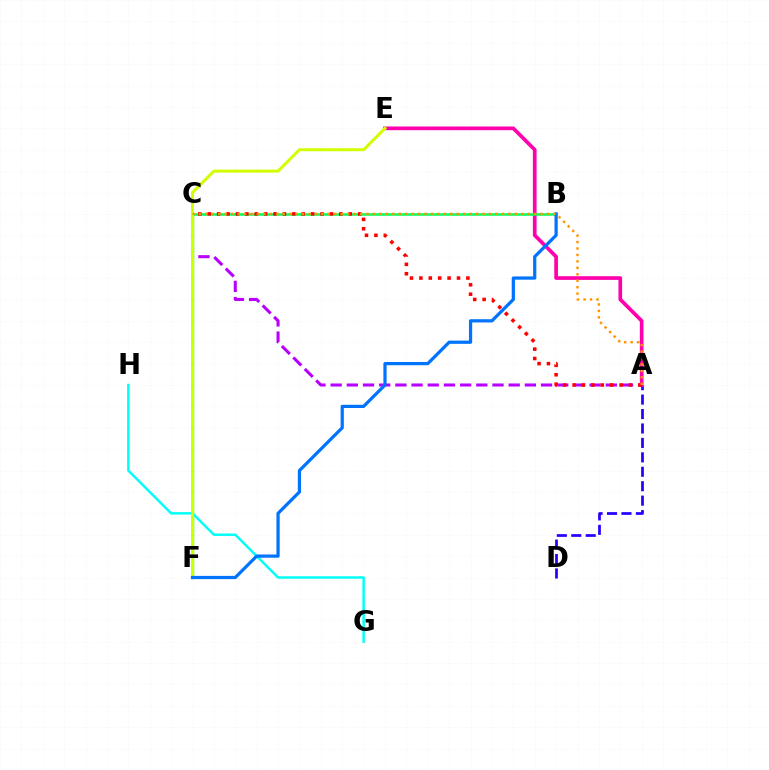{('C', 'F'): [{'color': '#3dff00', 'line_style': 'solid', 'thickness': 1.78}], ('G', 'H'): [{'color': '#00fff6', 'line_style': 'solid', 'thickness': 1.77}], ('A', 'D'): [{'color': '#2500ff', 'line_style': 'dashed', 'thickness': 1.96}], ('A', 'E'): [{'color': '#ff00ac', 'line_style': 'solid', 'thickness': 2.65}], ('A', 'C'): [{'color': '#b900ff', 'line_style': 'dashed', 'thickness': 2.2}, {'color': '#ff0000', 'line_style': 'dotted', 'thickness': 2.55}, {'color': '#ff9400', 'line_style': 'dotted', 'thickness': 1.75}], ('B', 'C'): [{'color': '#00ff5c', 'line_style': 'solid', 'thickness': 1.82}], ('E', 'F'): [{'color': '#d1ff00', 'line_style': 'solid', 'thickness': 2.16}], ('B', 'F'): [{'color': '#0074ff', 'line_style': 'solid', 'thickness': 2.33}]}